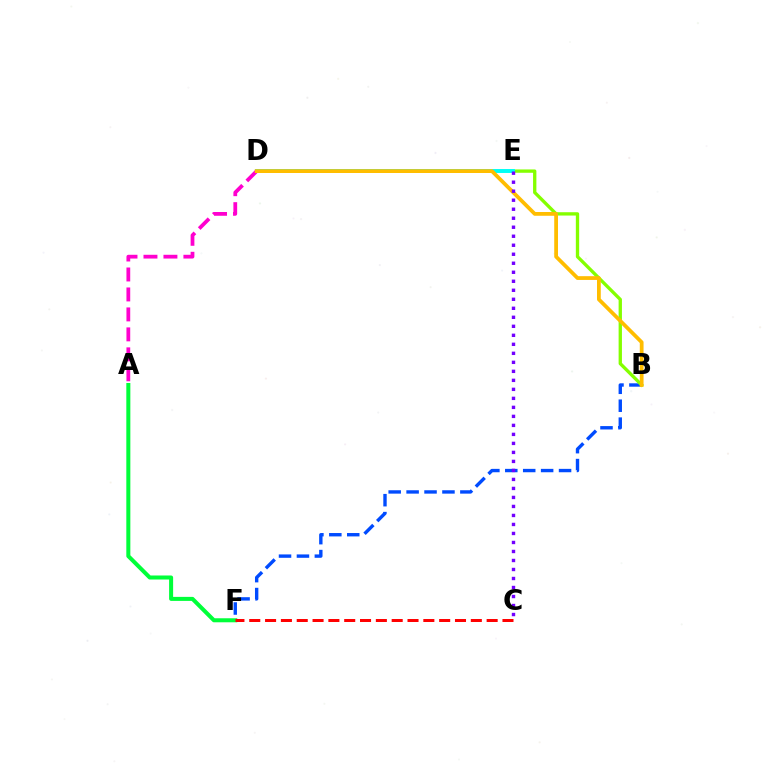{('A', 'D'): [{'color': '#ff00cf', 'line_style': 'dashed', 'thickness': 2.71}], ('B', 'F'): [{'color': '#004bff', 'line_style': 'dashed', 'thickness': 2.43}], ('B', 'E'): [{'color': '#84ff00', 'line_style': 'solid', 'thickness': 2.4}], ('D', 'E'): [{'color': '#00fff6', 'line_style': 'solid', 'thickness': 2.84}], ('A', 'F'): [{'color': '#00ff39', 'line_style': 'solid', 'thickness': 2.9}], ('B', 'D'): [{'color': '#ffbd00', 'line_style': 'solid', 'thickness': 2.71}], ('C', 'E'): [{'color': '#7200ff', 'line_style': 'dotted', 'thickness': 2.45}], ('C', 'F'): [{'color': '#ff0000', 'line_style': 'dashed', 'thickness': 2.15}]}